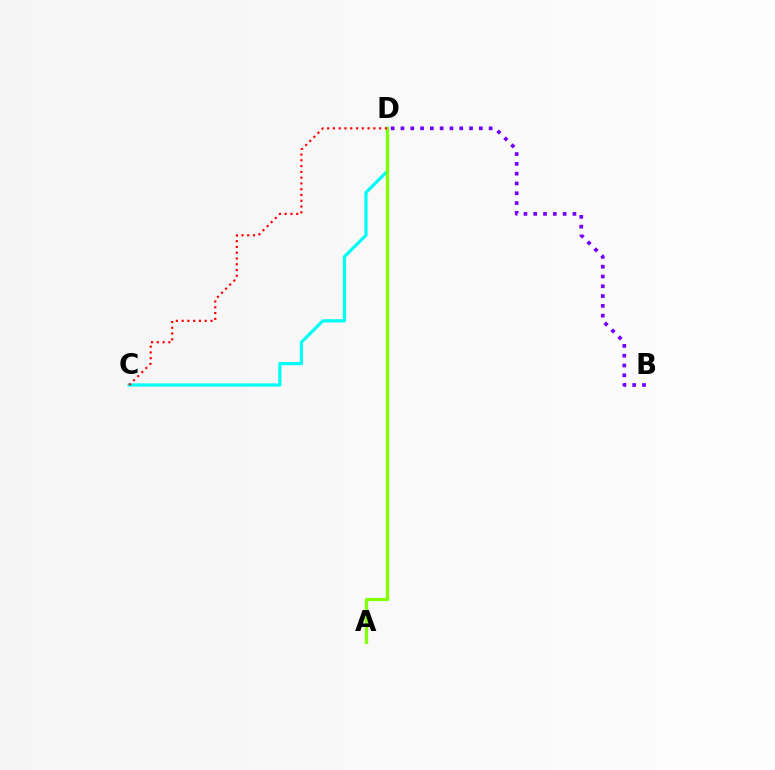{('C', 'D'): [{'color': '#00fff6', 'line_style': 'solid', 'thickness': 2.31}, {'color': '#ff0000', 'line_style': 'dotted', 'thickness': 1.57}], ('B', 'D'): [{'color': '#7200ff', 'line_style': 'dotted', 'thickness': 2.66}], ('A', 'D'): [{'color': '#84ff00', 'line_style': 'solid', 'thickness': 2.34}]}